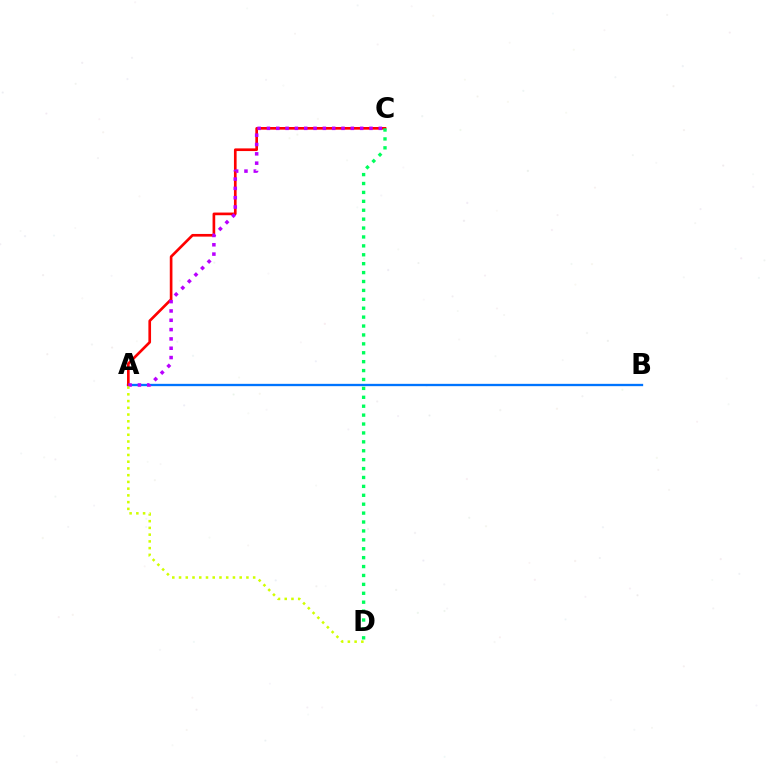{('A', 'B'): [{'color': '#0074ff', 'line_style': 'solid', 'thickness': 1.67}], ('A', 'C'): [{'color': '#ff0000', 'line_style': 'solid', 'thickness': 1.92}, {'color': '#b900ff', 'line_style': 'dotted', 'thickness': 2.53}], ('C', 'D'): [{'color': '#00ff5c', 'line_style': 'dotted', 'thickness': 2.42}], ('A', 'D'): [{'color': '#d1ff00', 'line_style': 'dotted', 'thickness': 1.83}]}